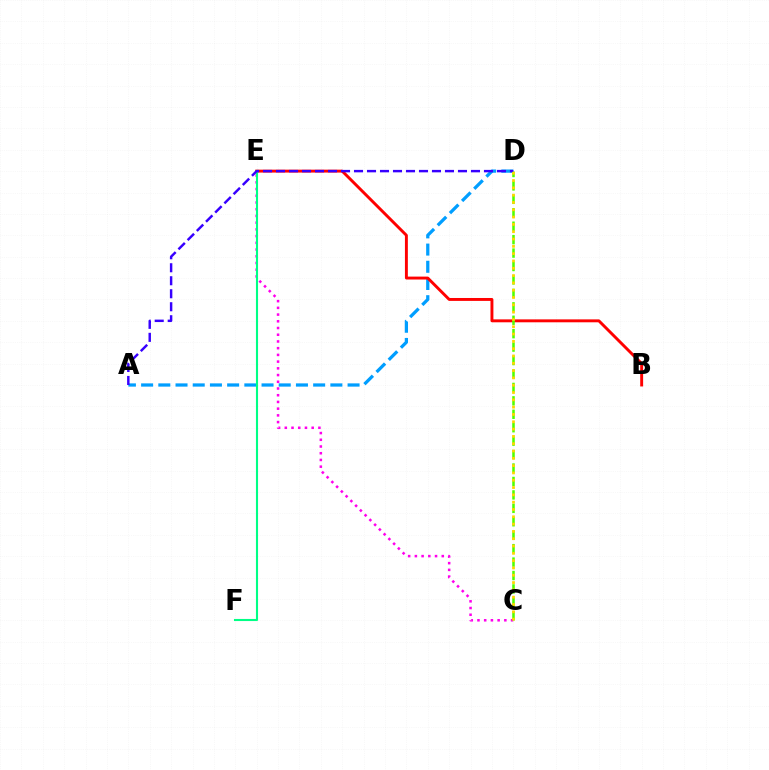{('A', 'D'): [{'color': '#009eff', 'line_style': 'dashed', 'thickness': 2.34}, {'color': '#3700ff', 'line_style': 'dashed', 'thickness': 1.77}], ('B', 'E'): [{'color': '#ff0000', 'line_style': 'solid', 'thickness': 2.1}], ('C', 'E'): [{'color': '#ff00ed', 'line_style': 'dotted', 'thickness': 1.83}], ('E', 'F'): [{'color': '#00ff86', 'line_style': 'solid', 'thickness': 1.51}], ('C', 'D'): [{'color': '#4fff00', 'line_style': 'dashed', 'thickness': 1.83}, {'color': '#ffd500', 'line_style': 'dotted', 'thickness': 1.99}]}